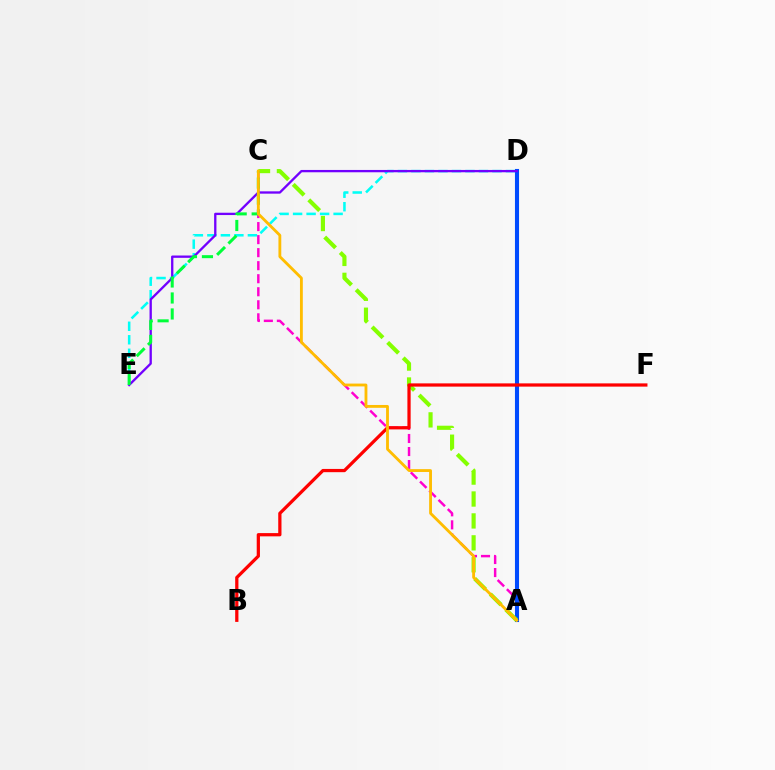{('A', 'C'): [{'color': '#ff00cf', 'line_style': 'dashed', 'thickness': 1.77}, {'color': '#84ff00', 'line_style': 'dashed', 'thickness': 2.98}, {'color': '#ffbd00', 'line_style': 'solid', 'thickness': 2.04}], ('A', 'D'): [{'color': '#004bff', 'line_style': 'solid', 'thickness': 2.94}], ('D', 'E'): [{'color': '#00fff6', 'line_style': 'dashed', 'thickness': 1.83}, {'color': '#7200ff', 'line_style': 'solid', 'thickness': 1.67}], ('B', 'F'): [{'color': '#ff0000', 'line_style': 'solid', 'thickness': 2.33}], ('C', 'E'): [{'color': '#00ff39', 'line_style': 'dashed', 'thickness': 2.17}]}